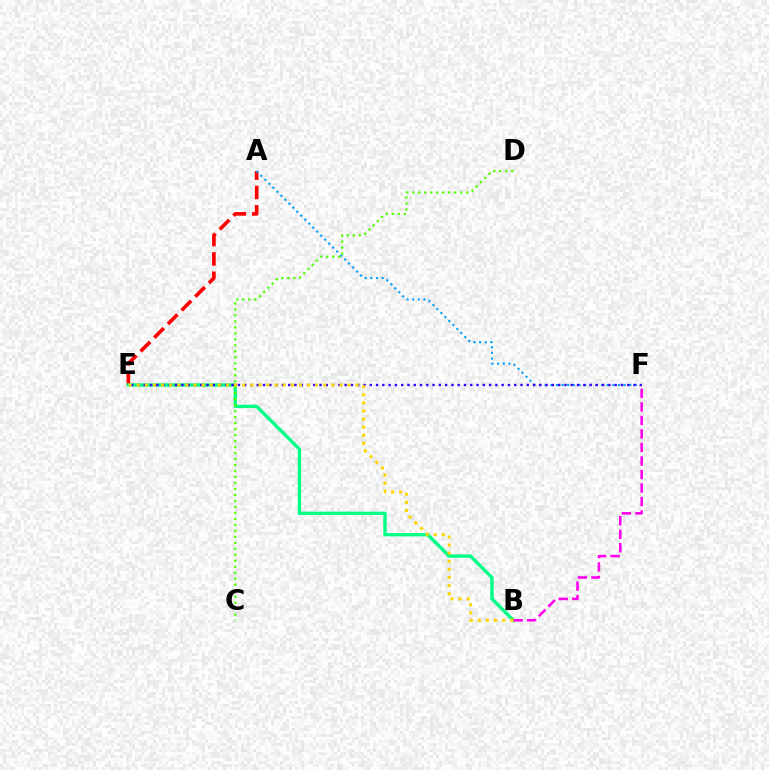{('A', 'E'): [{'color': '#ff0000', 'line_style': 'dashed', 'thickness': 2.63}], ('A', 'F'): [{'color': '#009eff', 'line_style': 'dotted', 'thickness': 1.53}], ('B', 'E'): [{'color': '#00ff86', 'line_style': 'solid', 'thickness': 2.43}, {'color': '#ffd500', 'line_style': 'dotted', 'thickness': 2.2}], ('C', 'D'): [{'color': '#4fff00', 'line_style': 'dotted', 'thickness': 1.63}], ('B', 'F'): [{'color': '#ff00ed', 'line_style': 'dashed', 'thickness': 1.84}], ('E', 'F'): [{'color': '#3700ff', 'line_style': 'dotted', 'thickness': 1.71}]}